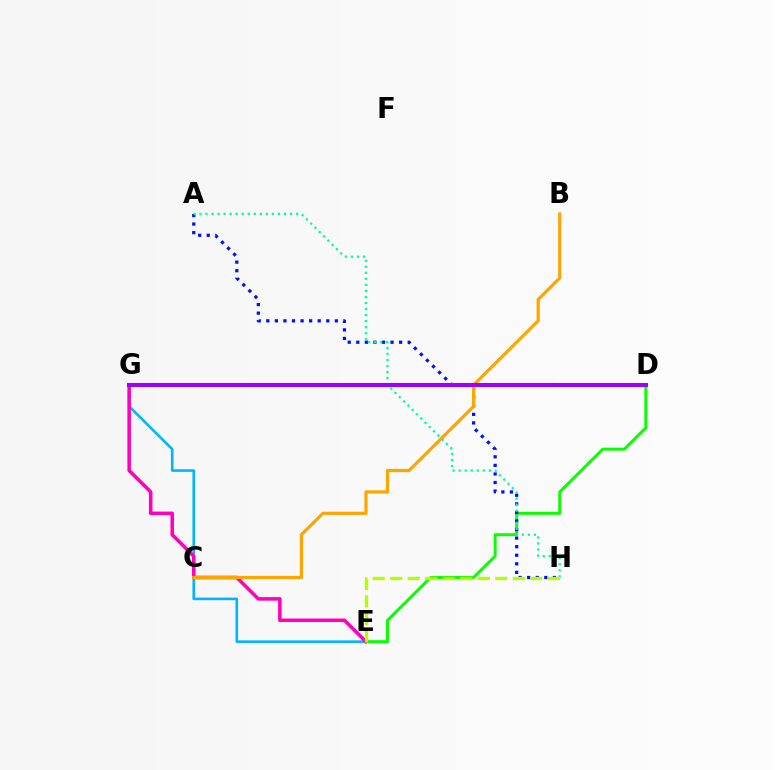{('D', 'E'): [{'color': '#08ff00', 'line_style': 'solid', 'thickness': 2.12}], ('A', 'H'): [{'color': '#0010ff', 'line_style': 'dotted', 'thickness': 2.33}, {'color': '#00ff9d', 'line_style': 'dotted', 'thickness': 1.64}], ('E', 'G'): [{'color': '#00b5ff', 'line_style': 'solid', 'thickness': 1.87}, {'color': '#ff00bd', 'line_style': 'solid', 'thickness': 2.55}], ('D', 'G'): [{'color': '#ff0000', 'line_style': 'solid', 'thickness': 2.08}, {'color': '#9b00ff', 'line_style': 'solid', 'thickness': 2.93}], ('B', 'C'): [{'color': '#ffa500', 'line_style': 'solid', 'thickness': 2.31}], ('E', 'H'): [{'color': '#b3ff00', 'line_style': 'dashed', 'thickness': 2.38}]}